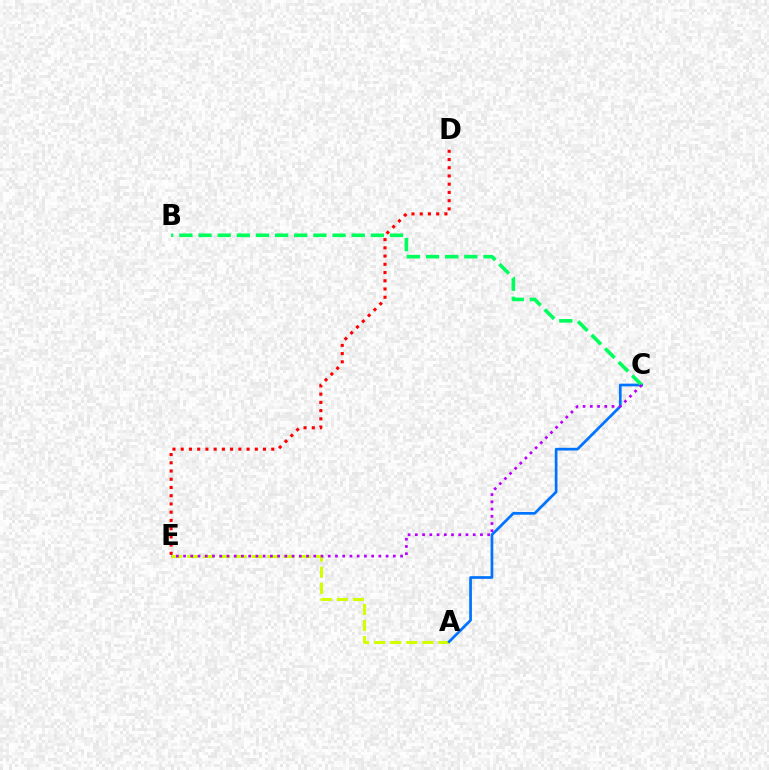{('A', 'E'): [{'color': '#d1ff00', 'line_style': 'dashed', 'thickness': 2.18}], ('A', 'C'): [{'color': '#0074ff', 'line_style': 'solid', 'thickness': 1.96}], ('B', 'C'): [{'color': '#00ff5c', 'line_style': 'dashed', 'thickness': 2.6}], ('C', 'E'): [{'color': '#b900ff', 'line_style': 'dotted', 'thickness': 1.97}], ('D', 'E'): [{'color': '#ff0000', 'line_style': 'dotted', 'thickness': 2.24}]}